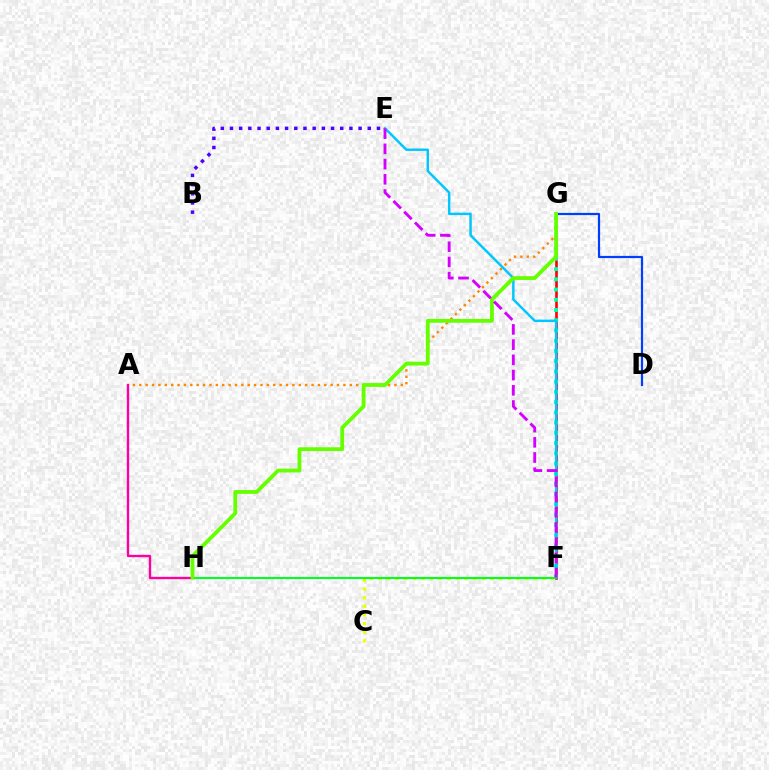{('C', 'F'): [{'color': '#eeff00', 'line_style': 'dotted', 'thickness': 2.35}], ('F', 'G'): [{'color': '#ff0000', 'line_style': 'solid', 'thickness': 1.89}, {'color': '#00ffaf', 'line_style': 'dotted', 'thickness': 2.78}], ('B', 'E'): [{'color': '#4f00ff', 'line_style': 'dotted', 'thickness': 2.5}], ('D', 'G'): [{'color': '#003fff', 'line_style': 'solid', 'thickness': 1.59}], ('A', 'G'): [{'color': '#ff8800', 'line_style': 'dotted', 'thickness': 1.73}], ('F', 'H'): [{'color': '#00ff27', 'line_style': 'solid', 'thickness': 1.51}], ('E', 'F'): [{'color': '#00c7ff', 'line_style': 'solid', 'thickness': 1.77}, {'color': '#d600ff', 'line_style': 'dashed', 'thickness': 2.07}], ('A', 'H'): [{'color': '#ff00a0', 'line_style': 'solid', 'thickness': 1.7}], ('G', 'H'): [{'color': '#66ff00', 'line_style': 'solid', 'thickness': 2.74}]}